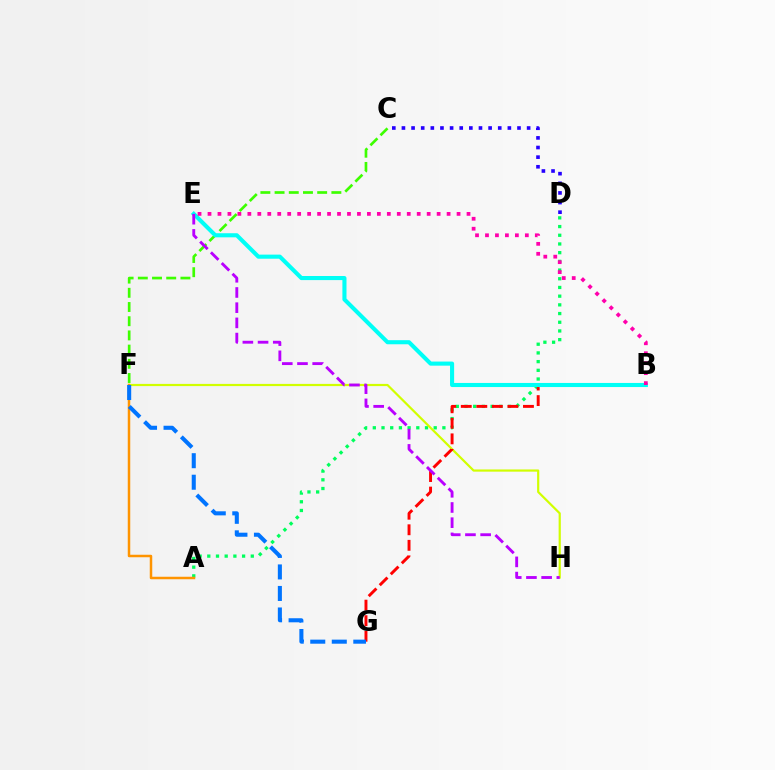{('C', 'D'): [{'color': '#2500ff', 'line_style': 'dotted', 'thickness': 2.62}], ('A', 'D'): [{'color': '#00ff5c', 'line_style': 'dotted', 'thickness': 2.36}], ('F', 'H'): [{'color': '#d1ff00', 'line_style': 'solid', 'thickness': 1.58}], ('C', 'F'): [{'color': '#3dff00', 'line_style': 'dashed', 'thickness': 1.93}], ('B', 'G'): [{'color': '#ff0000', 'line_style': 'dashed', 'thickness': 2.11}], ('B', 'E'): [{'color': '#00fff6', 'line_style': 'solid', 'thickness': 2.95}, {'color': '#ff00ac', 'line_style': 'dotted', 'thickness': 2.71}], ('A', 'F'): [{'color': '#ff9400', 'line_style': 'solid', 'thickness': 1.8}], ('E', 'H'): [{'color': '#b900ff', 'line_style': 'dashed', 'thickness': 2.06}], ('F', 'G'): [{'color': '#0074ff', 'line_style': 'dashed', 'thickness': 2.92}]}